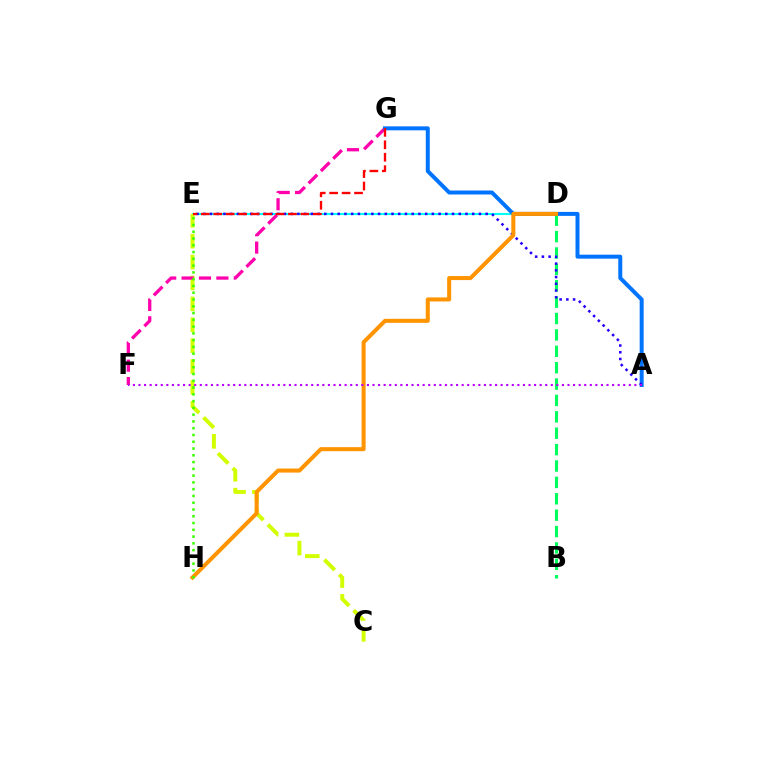{('B', 'D'): [{'color': '#00ff5c', 'line_style': 'dashed', 'thickness': 2.23}], ('D', 'E'): [{'color': '#00fff6', 'line_style': 'solid', 'thickness': 1.52}], ('C', 'E'): [{'color': '#d1ff00', 'line_style': 'dashed', 'thickness': 2.84}], ('F', 'G'): [{'color': '#ff00ac', 'line_style': 'dashed', 'thickness': 2.36}], ('A', 'G'): [{'color': '#0074ff', 'line_style': 'solid', 'thickness': 2.86}], ('A', 'E'): [{'color': '#2500ff', 'line_style': 'dotted', 'thickness': 1.83}], ('D', 'H'): [{'color': '#ff9400', 'line_style': 'solid', 'thickness': 2.9}], ('A', 'F'): [{'color': '#b900ff', 'line_style': 'dotted', 'thickness': 1.51}], ('E', 'G'): [{'color': '#ff0000', 'line_style': 'dashed', 'thickness': 1.69}], ('E', 'H'): [{'color': '#3dff00', 'line_style': 'dotted', 'thickness': 1.84}]}